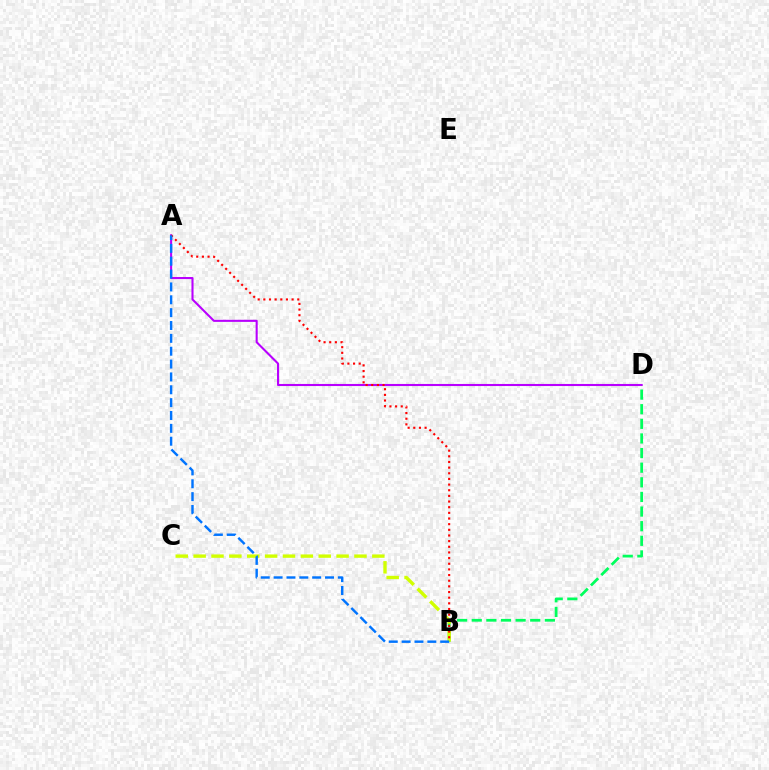{('A', 'D'): [{'color': '#b900ff', 'line_style': 'solid', 'thickness': 1.5}], ('B', 'D'): [{'color': '#00ff5c', 'line_style': 'dashed', 'thickness': 1.99}], ('B', 'C'): [{'color': '#d1ff00', 'line_style': 'dashed', 'thickness': 2.43}], ('A', 'B'): [{'color': '#ff0000', 'line_style': 'dotted', 'thickness': 1.54}, {'color': '#0074ff', 'line_style': 'dashed', 'thickness': 1.75}]}